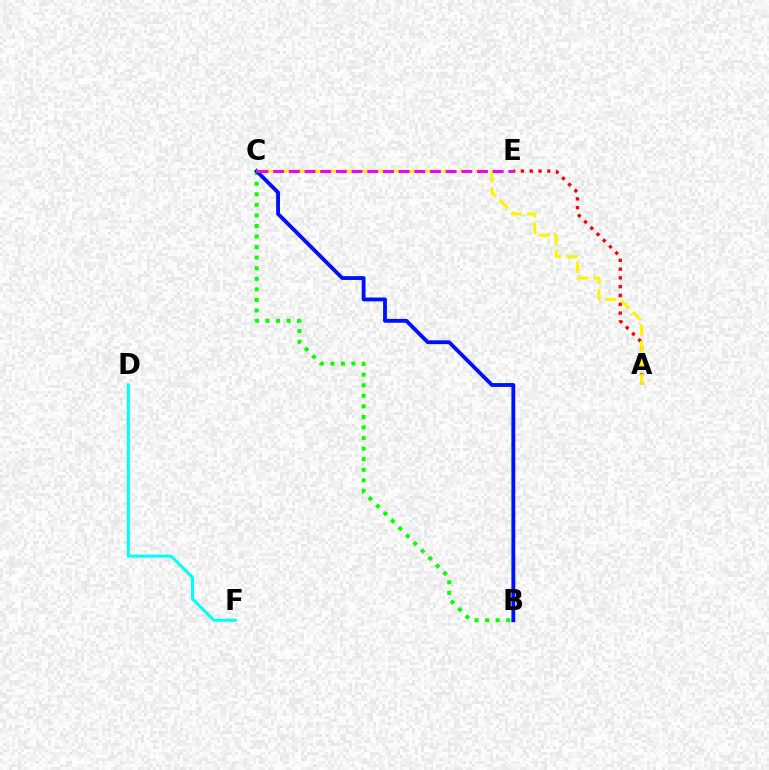{('D', 'F'): [{'color': '#00fff6', 'line_style': 'solid', 'thickness': 2.18}], ('A', 'E'): [{'color': '#ff0000', 'line_style': 'dotted', 'thickness': 2.39}], ('B', 'C'): [{'color': '#08ff00', 'line_style': 'dotted', 'thickness': 2.87}, {'color': '#0010ff', 'line_style': 'solid', 'thickness': 2.76}], ('A', 'C'): [{'color': '#fcf500', 'line_style': 'dashed', 'thickness': 2.22}], ('C', 'E'): [{'color': '#ee00ff', 'line_style': 'dashed', 'thickness': 2.13}]}